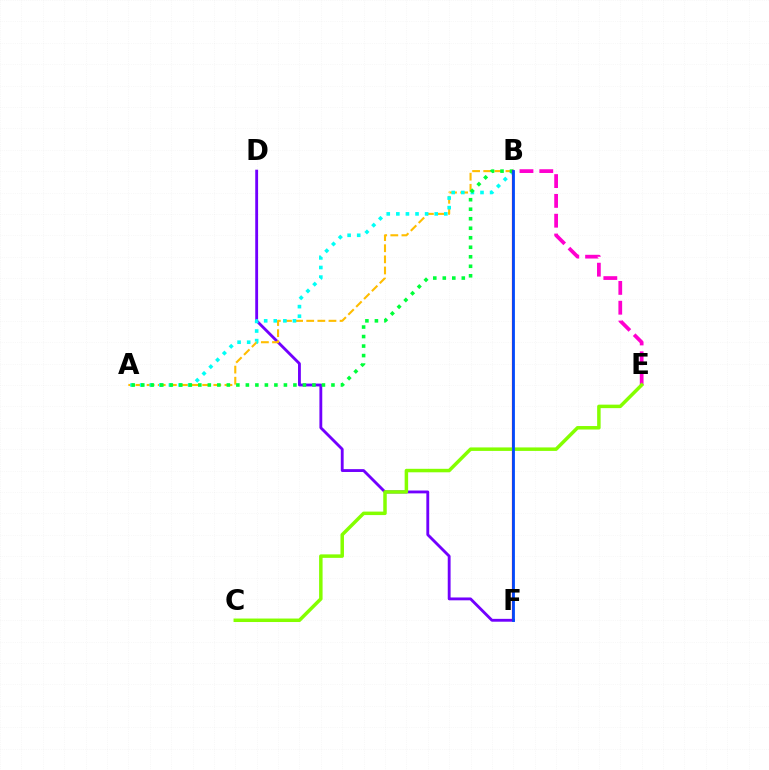{('D', 'F'): [{'color': '#7200ff', 'line_style': 'solid', 'thickness': 2.05}], ('A', 'B'): [{'color': '#ffbd00', 'line_style': 'dashed', 'thickness': 1.51}, {'color': '#00fff6', 'line_style': 'dotted', 'thickness': 2.61}, {'color': '#00ff39', 'line_style': 'dotted', 'thickness': 2.58}], ('B', 'F'): [{'color': '#ff0000', 'line_style': 'solid', 'thickness': 1.58}, {'color': '#004bff', 'line_style': 'solid', 'thickness': 2.01}], ('B', 'E'): [{'color': '#ff00cf', 'line_style': 'dashed', 'thickness': 2.69}], ('C', 'E'): [{'color': '#84ff00', 'line_style': 'solid', 'thickness': 2.51}]}